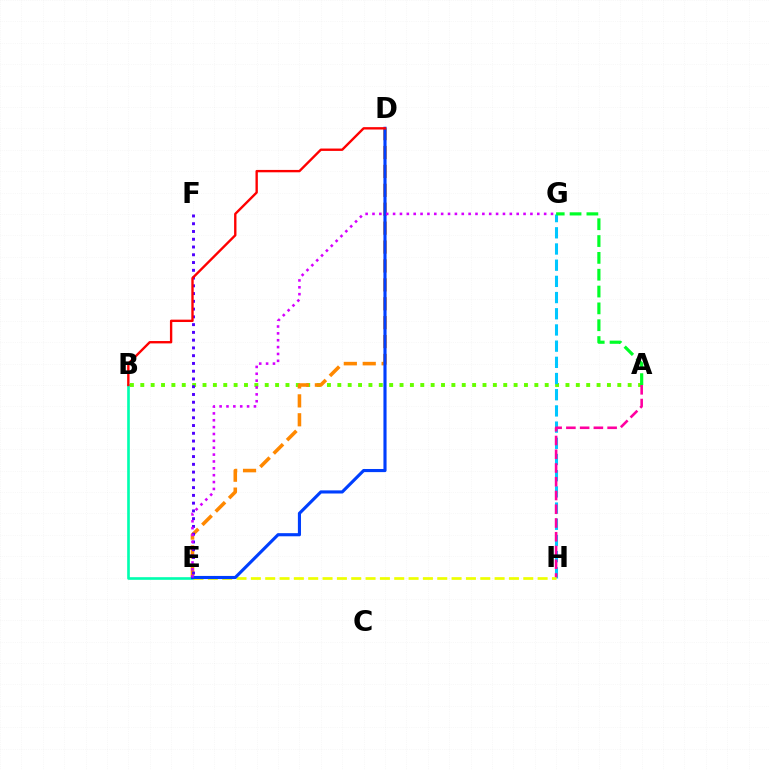{('A', 'B'): [{'color': '#66ff00', 'line_style': 'dotted', 'thickness': 2.82}], ('B', 'E'): [{'color': '#00ffaf', 'line_style': 'solid', 'thickness': 1.9}], ('G', 'H'): [{'color': '#00c7ff', 'line_style': 'dashed', 'thickness': 2.2}], ('A', 'H'): [{'color': '#ff00a0', 'line_style': 'dashed', 'thickness': 1.87}], ('D', 'E'): [{'color': '#ff8800', 'line_style': 'dashed', 'thickness': 2.57}, {'color': '#003fff', 'line_style': 'solid', 'thickness': 2.25}], ('E', 'F'): [{'color': '#4f00ff', 'line_style': 'dotted', 'thickness': 2.11}], ('E', 'H'): [{'color': '#eeff00', 'line_style': 'dashed', 'thickness': 1.95}], ('A', 'G'): [{'color': '#00ff27', 'line_style': 'dashed', 'thickness': 2.29}], ('B', 'D'): [{'color': '#ff0000', 'line_style': 'solid', 'thickness': 1.71}], ('E', 'G'): [{'color': '#d600ff', 'line_style': 'dotted', 'thickness': 1.87}]}